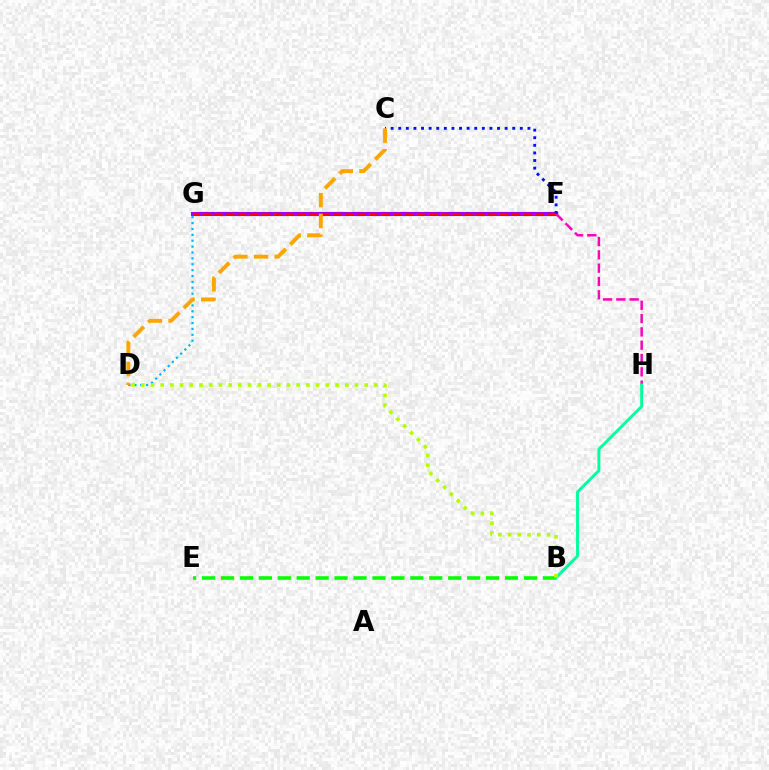{('F', 'G'): [{'color': '#9b00ff', 'line_style': 'solid', 'thickness': 2.97}, {'color': '#ff0000', 'line_style': 'dashed', 'thickness': 1.62}], ('F', 'H'): [{'color': '#ff00bd', 'line_style': 'dashed', 'thickness': 1.81}], ('C', 'F'): [{'color': '#0010ff', 'line_style': 'dotted', 'thickness': 2.06}], ('B', 'E'): [{'color': '#08ff00', 'line_style': 'dashed', 'thickness': 2.57}], ('B', 'H'): [{'color': '#00ff9d', 'line_style': 'solid', 'thickness': 2.1}], ('D', 'G'): [{'color': '#00b5ff', 'line_style': 'dotted', 'thickness': 1.6}], ('B', 'D'): [{'color': '#b3ff00', 'line_style': 'dotted', 'thickness': 2.64}], ('C', 'D'): [{'color': '#ffa500', 'line_style': 'dashed', 'thickness': 2.82}]}